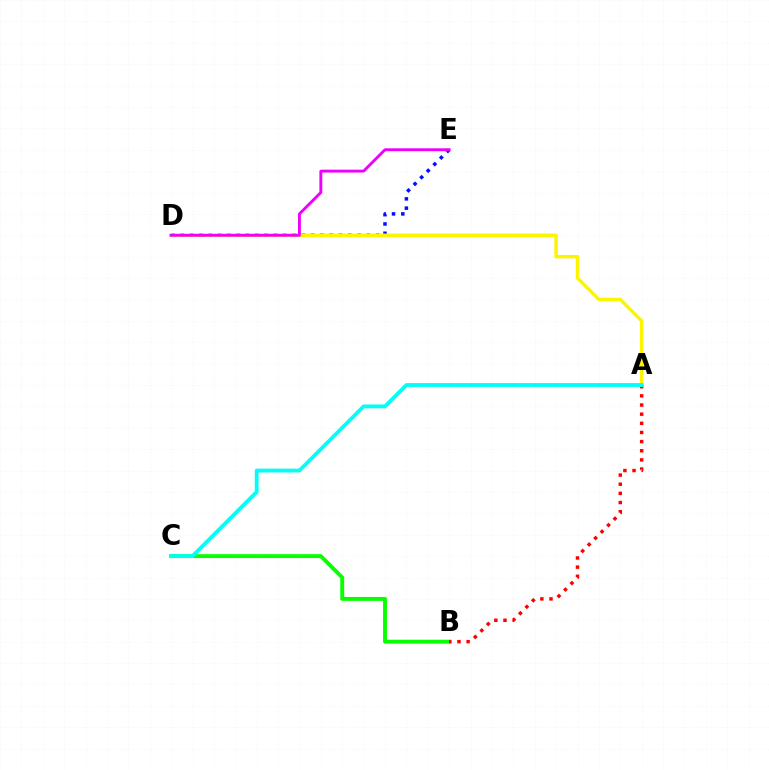{('D', 'E'): [{'color': '#0010ff', 'line_style': 'dotted', 'thickness': 2.53}, {'color': '#ee00ff', 'line_style': 'solid', 'thickness': 2.07}], ('B', 'C'): [{'color': '#08ff00', 'line_style': 'solid', 'thickness': 2.8}], ('A', 'B'): [{'color': '#ff0000', 'line_style': 'dotted', 'thickness': 2.48}], ('A', 'D'): [{'color': '#fcf500', 'line_style': 'solid', 'thickness': 2.48}], ('A', 'C'): [{'color': '#00fff6', 'line_style': 'solid', 'thickness': 2.75}]}